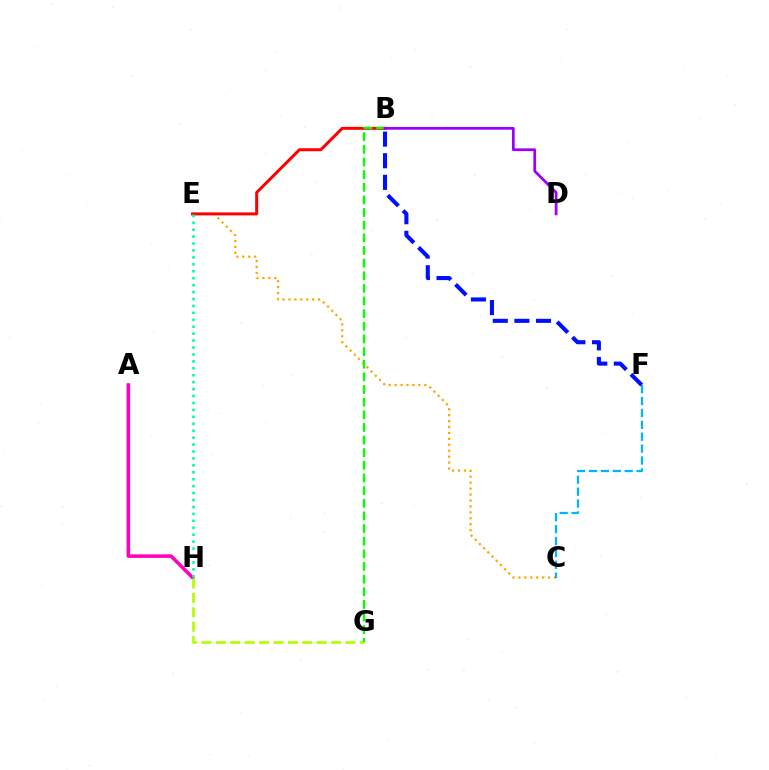{('C', 'E'): [{'color': '#ffa500', 'line_style': 'dotted', 'thickness': 1.61}], ('A', 'H'): [{'color': '#ff00bd', 'line_style': 'solid', 'thickness': 2.56}], ('G', 'H'): [{'color': '#b3ff00', 'line_style': 'dashed', 'thickness': 1.96}], ('C', 'F'): [{'color': '#00b5ff', 'line_style': 'dashed', 'thickness': 1.62}], ('B', 'E'): [{'color': '#ff0000', 'line_style': 'solid', 'thickness': 2.15}], ('B', 'G'): [{'color': '#08ff00', 'line_style': 'dashed', 'thickness': 1.72}], ('B', 'F'): [{'color': '#0010ff', 'line_style': 'dashed', 'thickness': 2.94}], ('E', 'H'): [{'color': '#00ff9d', 'line_style': 'dotted', 'thickness': 1.88}], ('B', 'D'): [{'color': '#9b00ff', 'line_style': 'solid', 'thickness': 1.97}]}